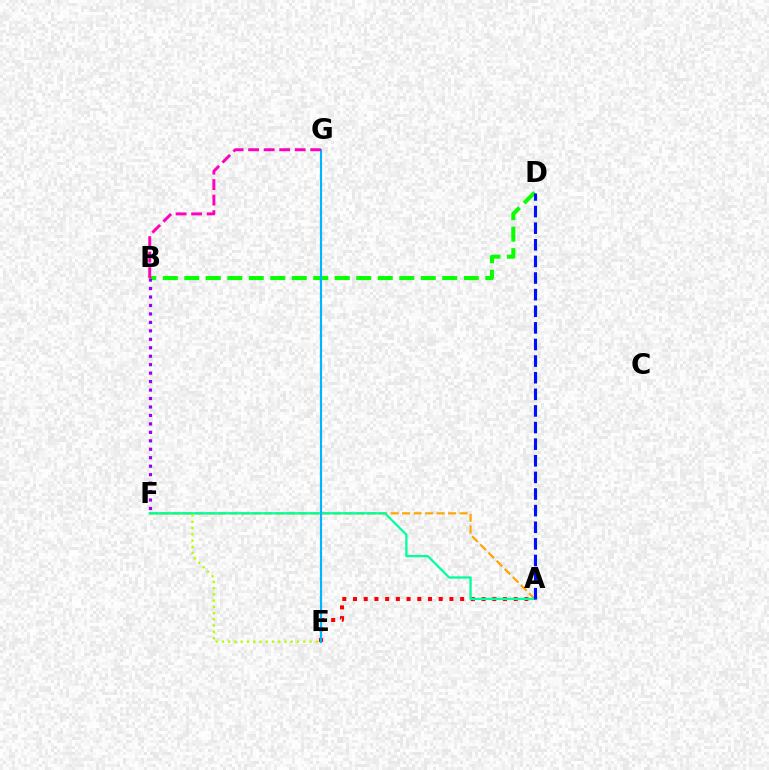{('B', 'D'): [{'color': '#08ff00', 'line_style': 'dashed', 'thickness': 2.92}], ('A', 'E'): [{'color': '#ff0000', 'line_style': 'dotted', 'thickness': 2.91}], ('B', 'F'): [{'color': '#9b00ff', 'line_style': 'dotted', 'thickness': 2.3}], ('E', 'F'): [{'color': '#b3ff00', 'line_style': 'dotted', 'thickness': 1.7}], ('A', 'F'): [{'color': '#ffa500', 'line_style': 'dashed', 'thickness': 1.56}, {'color': '#00ff9d', 'line_style': 'solid', 'thickness': 1.64}], ('E', 'G'): [{'color': '#00b5ff', 'line_style': 'solid', 'thickness': 1.55}], ('B', 'G'): [{'color': '#ff00bd', 'line_style': 'dashed', 'thickness': 2.11}], ('A', 'D'): [{'color': '#0010ff', 'line_style': 'dashed', 'thickness': 2.26}]}